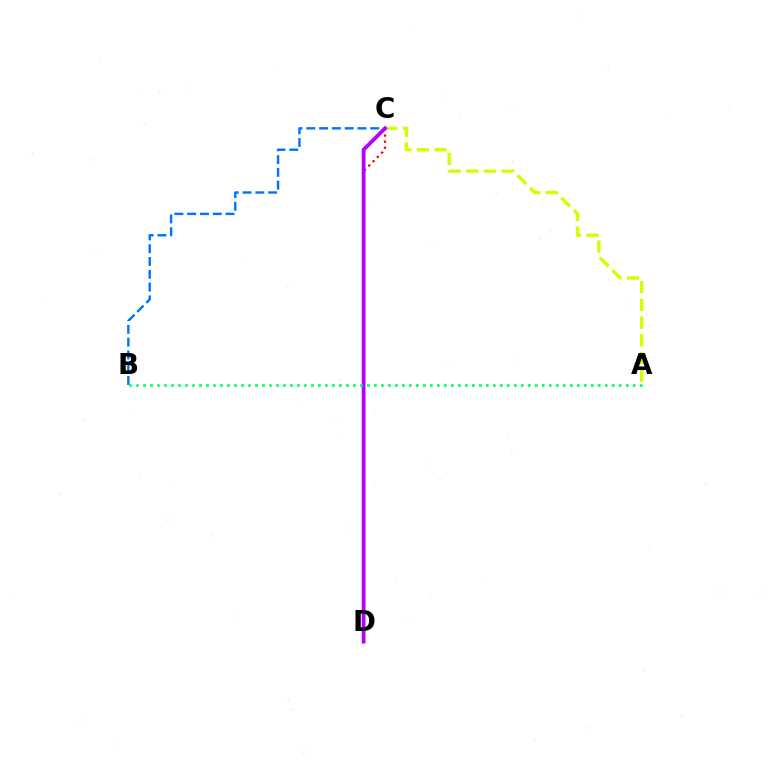{('C', 'D'): [{'color': '#ff0000', 'line_style': 'dotted', 'thickness': 1.65}, {'color': '#b900ff', 'line_style': 'solid', 'thickness': 2.71}], ('A', 'C'): [{'color': '#d1ff00', 'line_style': 'dashed', 'thickness': 2.4}], ('B', 'C'): [{'color': '#0074ff', 'line_style': 'dashed', 'thickness': 1.74}], ('A', 'B'): [{'color': '#00ff5c', 'line_style': 'dotted', 'thickness': 1.9}]}